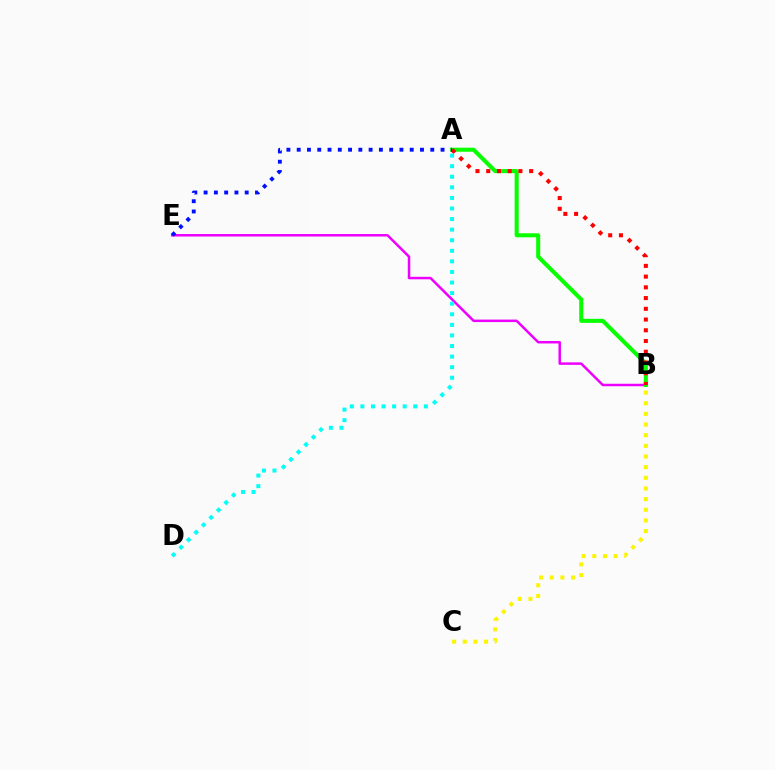{('B', 'E'): [{'color': '#ee00ff', 'line_style': 'solid', 'thickness': 1.8}], ('A', 'B'): [{'color': '#08ff00', 'line_style': 'solid', 'thickness': 2.92}, {'color': '#ff0000', 'line_style': 'dotted', 'thickness': 2.92}], ('B', 'C'): [{'color': '#fcf500', 'line_style': 'dotted', 'thickness': 2.9}], ('A', 'E'): [{'color': '#0010ff', 'line_style': 'dotted', 'thickness': 2.79}], ('A', 'D'): [{'color': '#00fff6', 'line_style': 'dotted', 'thickness': 2.87}]}